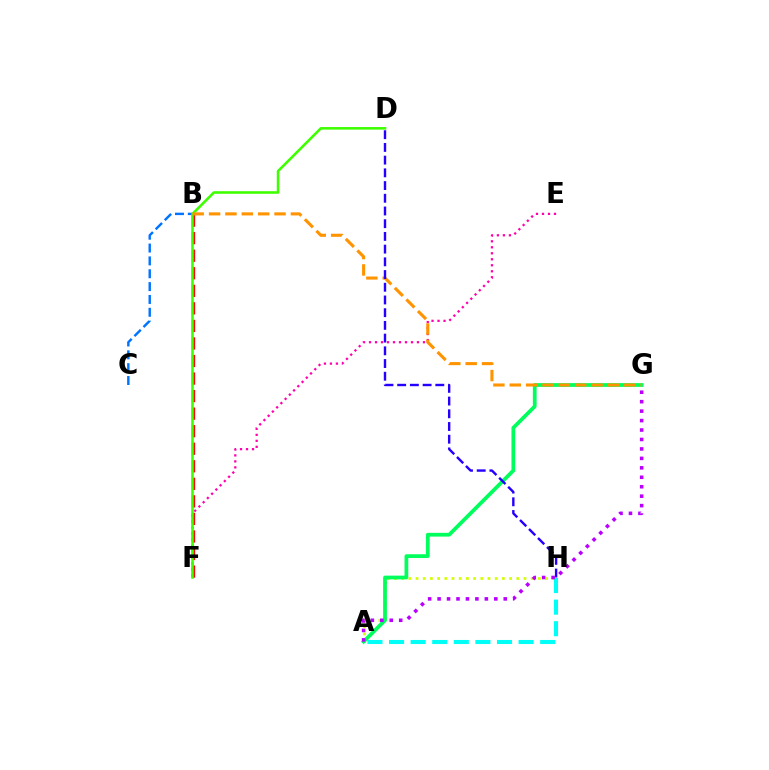{('A', 'H'): [{'color': '#d1ff00', 'line_style': 'dotted', 'thickness': 1.96}, {'color': '#00fff6', 'line_style': 'dashed', 'thickness': 2.93}], ('E', 'F'): [{'color': '#ff00ac', 'line_style': 'dotted', 'thickness': 1.63}], ('A', 'G'): [{'color': '#00ff5c', 'line_style': 'solid', 'thickness': 2.7}, {'color': '#b900ff', 'line_style': 'dotted', 'thickness': 2.57}], ('B', 'C'): [{'color': '#0074ff', 'line_style': 'dashed', 'thickness': 1.75}], ('B', 'F'): [{'color': '#ff0000', 'line_style': 'dashed', 'thickness': 2.38}], ('D', 'F'): [{'color': '#3dff00', 'line_style': 'solid', 'thickness': 1.85}], ('B', 'G'): [{'color': '#ff9400', 'line_style': 'dashed', 'thickness': 2.22}], ('D', 'H'): [{'color': '#2500ff', 'line_style': 'dashed', 'thickness': 1.73}]}